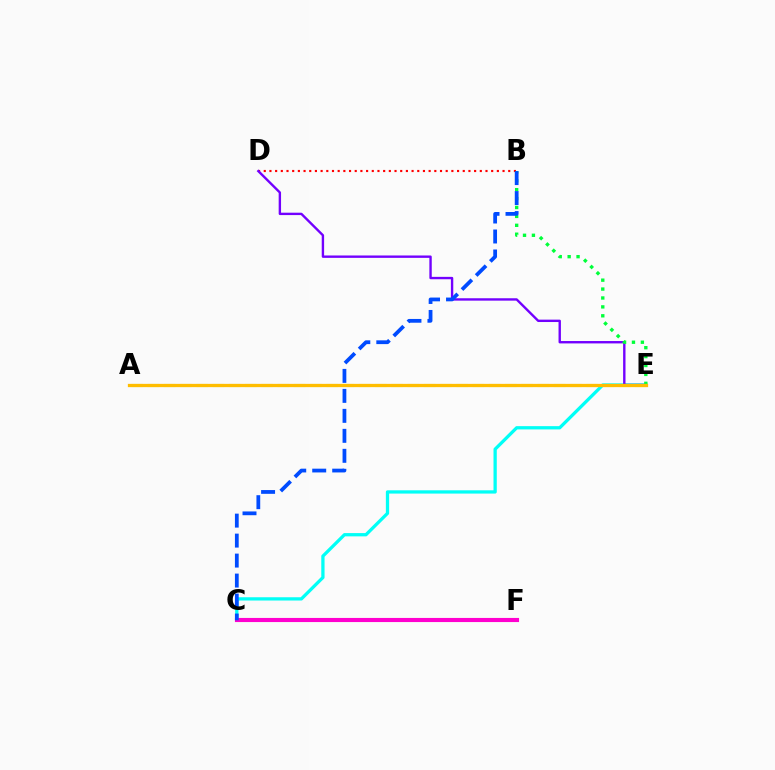{('B', 'D'): [{'color': '#ff0000', 'line_style': 'dotted', 'thickness': 1.54}], ('C', 'E'): [{'color': '#00fff6', 'line_style': 'solid', 'thickness': 2.36}], ('D', 'E'): [{'color': '#7200ff', 'line_style': 'solid', 'thickness': 1.72}], ('B', 'E'): [{'color': '#00ff39', 'line_style': 'dotted', 'thickness': 2.42}], ('C', 'F'): [{'color': '#ff00cf', 'line_style': 'solid', 'thickness': 2.97}], ('B', 'C'): [{'color': '#004bff', 'line_style': 'dashed', 'thickness': 2.71}], ('A', 'E'): [{'color': '#84ff00', 'line_style': 'dashed', 'thickness': 2.21}, {'color': '#ffbd00', 'line_style': 'solid', 'thickness': 2.35}]}